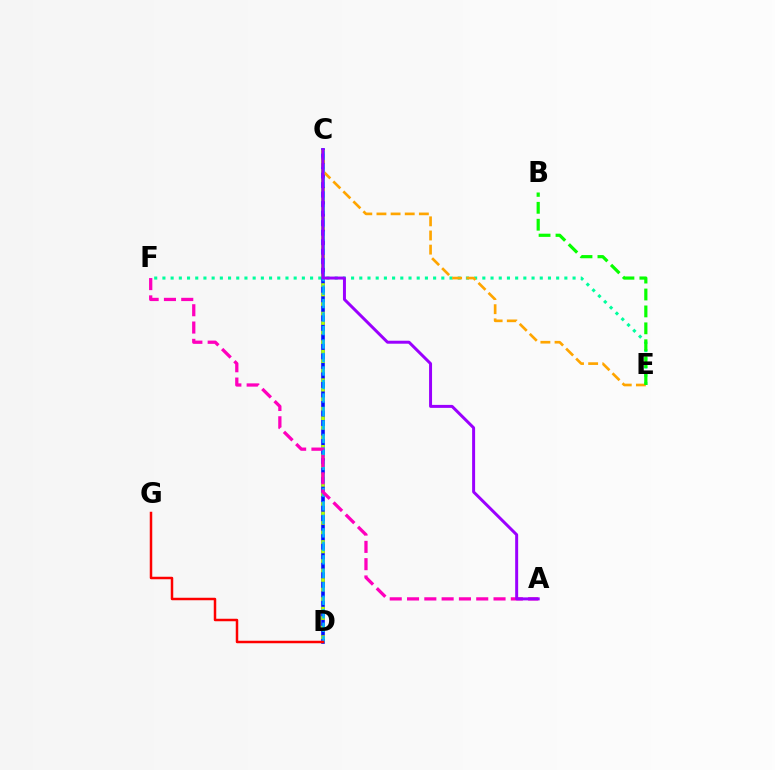{('C', 'D'): [{'color': '#0010ff', 'line_style': 'solid', 'thickness': 2.6}, {'color': '#b3ff00', 'line_style': 'dotted', 'thickness': 2.59}, {'color': '#00b5ff', 'line_style': 'dashed', 'thickness': 1.83}], ('E', 'F'): [{'color': '#00ff9d', 'line_style': 'dotted', 'thickness': 2.23}], ('C', 'E'): [{'color': '#ffa500', 'line_style': 'dashed', 'thickness': 1.92}], ('A', 'F'): [{'color': '#ff00bd', 'line_style': 'dashed', 'thickness': 2.35}], ('A', 'C'): [{'color': '#9b00ff', 'line_style': 'solid', 'thickness': 2.15}], ('D', 'G'): [{'color': '#ff0000', 'line_style': 'solid', 'thickness': 1.8}], ('B', 'E'): [{'color': '#08ff00', 'line_style': 'dashed', 'thickness': 2.3}]}